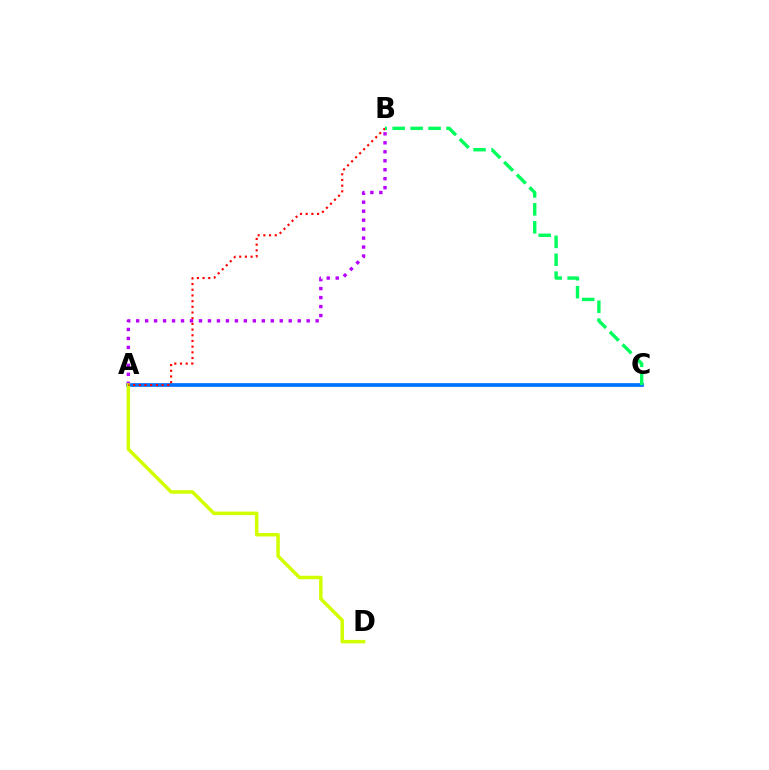{('A', 'C'): [{'color': '#0074ff', 'line_style': 'solid', 'thickness': 2.69}], ('A', 'B'): [{'color': '#b900ff', 'line_style': 'dotted', 'thickness': 2.44}, {'color': '#ff0000', 'line_style': 'dotted', 'thickness': 1.55}], ('A', 'D'): [{'color': '#d1ff00', 'line_style': 'solid', 'thickness': 2.52}], ('B', 'C'): [{'color': '#00ff5c', 'line_style': 'dashed', 'thickness': 2.44}]}